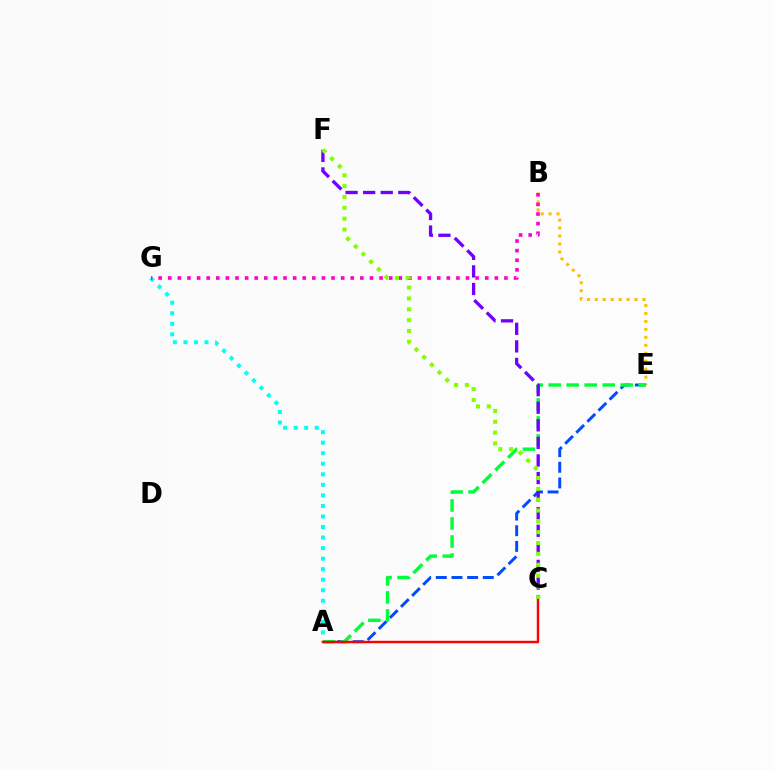{('A', 'G'): [{'color': '#00fff6', 'line_style': 'dotted', 'thickness': 2.86}], ('B', 'E'): [{'color': '#ffbd00', 'line_style': 'dotted', 'thickness': 2.16}], ('A', 'E'): [{'color': '#004bff', 'line_style': 'dashed', 'thickness': 2.13}, {'color': '#00ff39', 'line_style': 'dashed', 'thickness': 2.44}], ('B', 'G'): [{'color': '#ff00cf', 'line_style': 'dotted', 'thickness': 2.61}], ('A', 'C'): [{'color': '#ff0000', 'line_style': 'solid', 'thickness': 1.75}], ('C', 'F'): [{'color': '#7200ff', 'line_style': 'dashed', 'thickness': 2.39}, {'color': '#84ff00', 'line_style': 'dotted', 'thickness': 2.95}]}